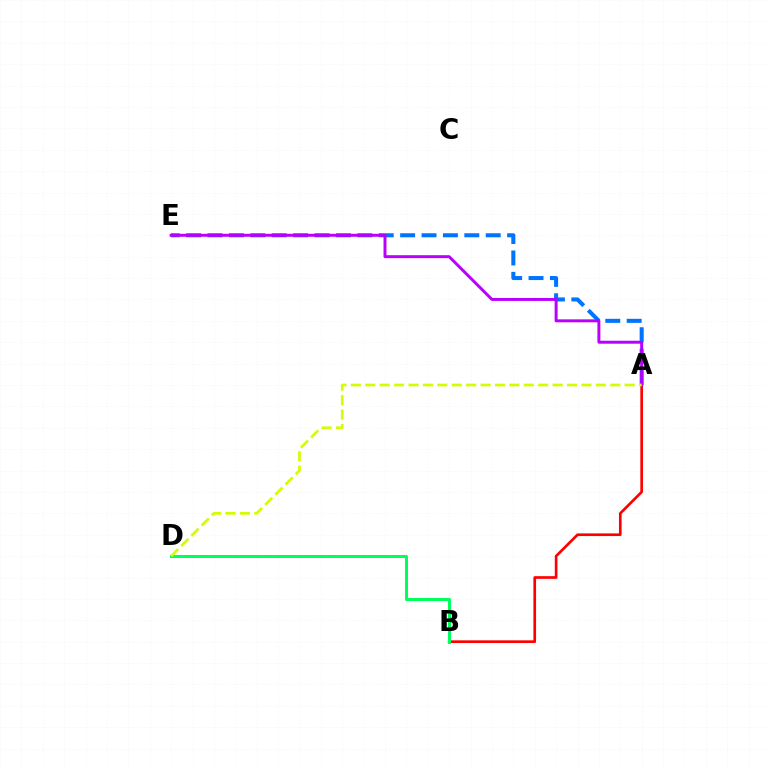{('A', 'B'): [{'color': '#ff0000', 'line_style': 'solid', 'thickness': 1.92}], ('B', 'D'): [{'color': '#00ff5c', 'line_style': 'solid', 'thickness': 2.17}], ('A', 'E'): [{'color': '#0074ff', 'line_style': 'dashed', 'thickness': 2.91}, {'color': '#b900ff', 'line_style': 'solid', 'thickness': 2.14}], ('A', 'D'): [{'color': '#d1ff00', 'line_style': 'dashed', 'thickness': 1.96}]}